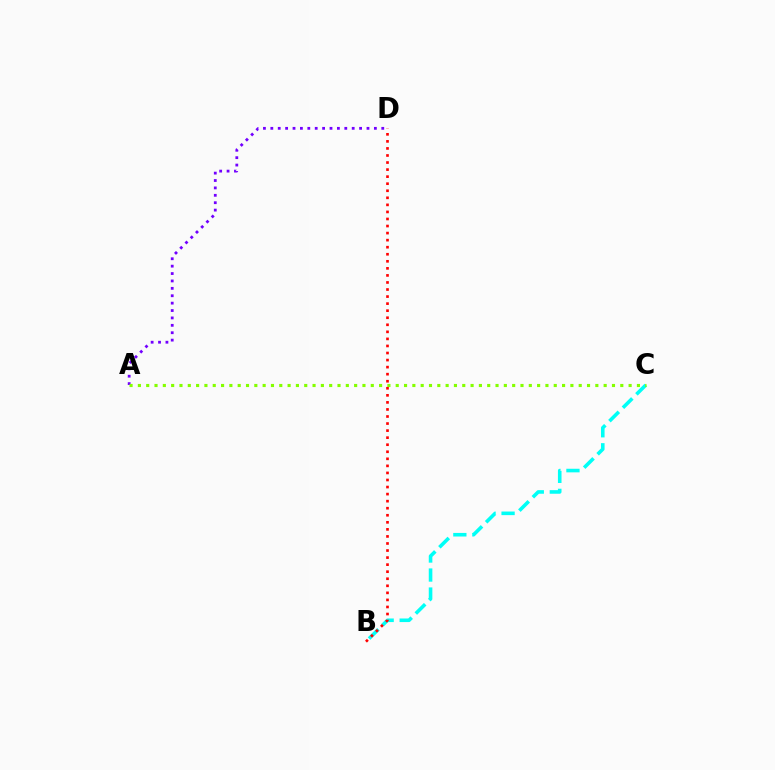{('A', 'D'): [{'color': '#7200ff', 'line_style': 'dotted', 'thickness': 2.01}], ('B', 'C'): [{'color': '#00fff6', 'line_style': 'dashed', 'thickness': 2.58}], ('A', 'C'): [{'color': '#84ff00', 'line_style': 'dotted', 'thickness': 2.26}], ('B', 'D'): [{'color': '#ff0000', 'line_style': 'dotted', 'thickness': 1.92}]}